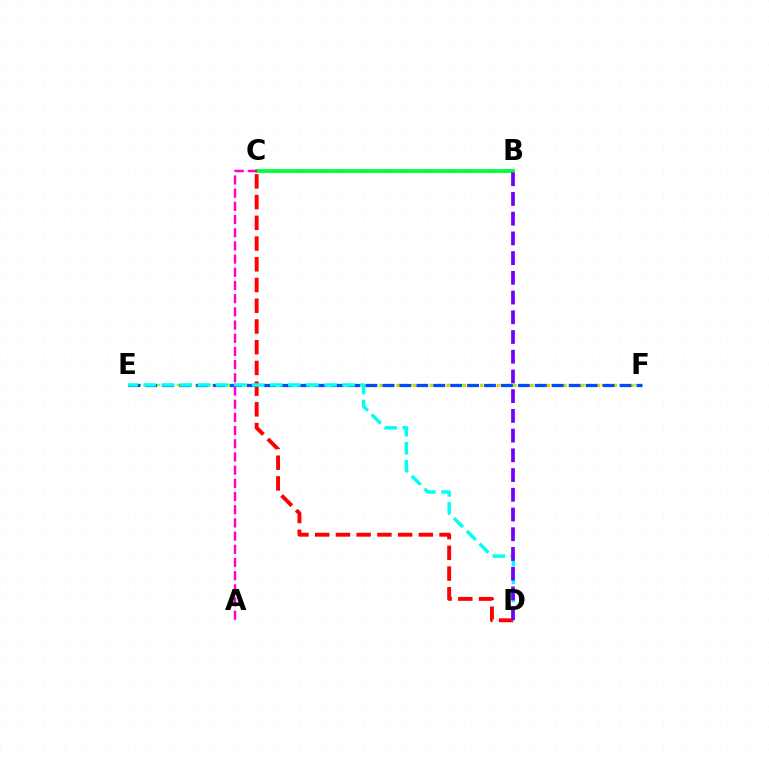{('E', 'F'): [{'color': '#ffbd00', 'line_style': 'dotted', 'thickness': 2.27}, {'color': '#84ff00', 'line_style': 'dotted', 'thickness': 1.72}, {'color': '#004bff', 'line_style': 'dashed', 'thickness': 2.3}], ('C', 'D'): [{'color': '#ff0000', 'line_style': 'dashed', 'thickness': 2.82}], ('D', 'E'): [{'color': '#00fff6', 'line_style': 'dashed', 'thickness': 2.46}], ('B', 'C'): [{'color': '#00ff39', 'line_style': 'solid', 'thickness': 2.74}], ('A', 'C'): [{'color': '#ff00cf', 'line_style': 'dashed', 'thickness': 1.79}], ('B', 'D'): [{'color': '#7200ff', 'line_style': 'dashed', 'thickness': 2.68}]}